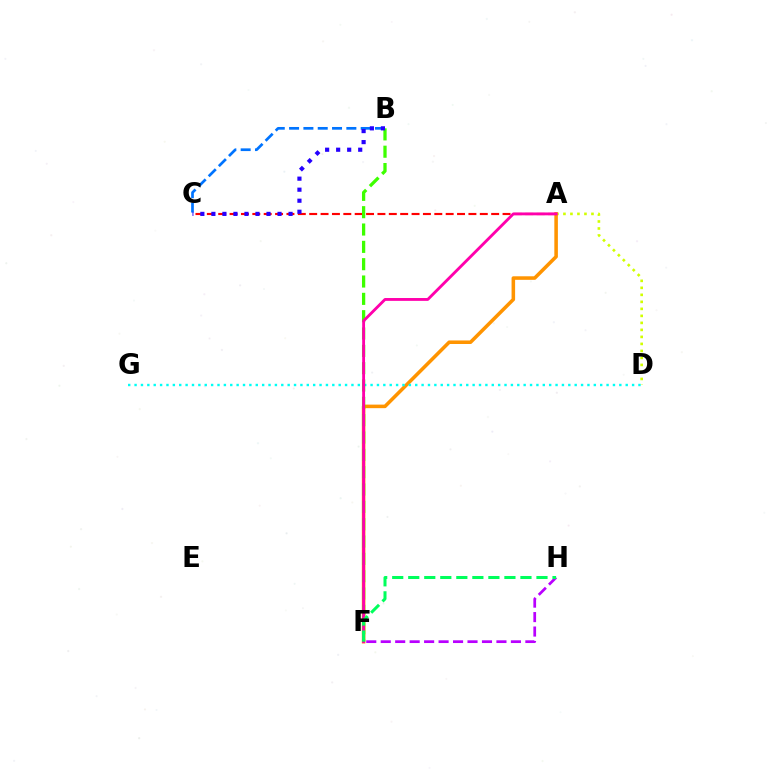{('A', 'D'): [{'color': '#d1ff00', 'line_style': 'dotted', 'thickness': 1.9}], ('B', 'C'): [{'color': '#0074ff', 'line_style': 'dashed', 'thickness': 1.95}, {'color': '#2500ff', 'line_style': 'dotted', 'thickness': 3.0}], ('A', 'F'): [{'color': '#ff9400', 'line_style': 'solid', 'thickness': 2.56}, {'color': '#ff00ac', 'line_style': 'solid', 'thickness': 2.05}], ('D', 'G'): [{'color': '#00fff6', 'line_style': 'dotted', 'thickness': 1.73}], ('A', 'C'): [{'color': '#ff0000', 'line_style': 'dashed', 'thickness': 1.55}], ('B', 'F'): [{'color': '#3dff00', 'line_style': 'dashed', 'thickness': 2.35}], ('F', 'H'): [{'color': '#b900ff', 'line_style': 'dashed', 'thickness': 1.96}, {'color': '#00ff5c', 'line_style': 'dashed', 'thickness': 2.18}]}